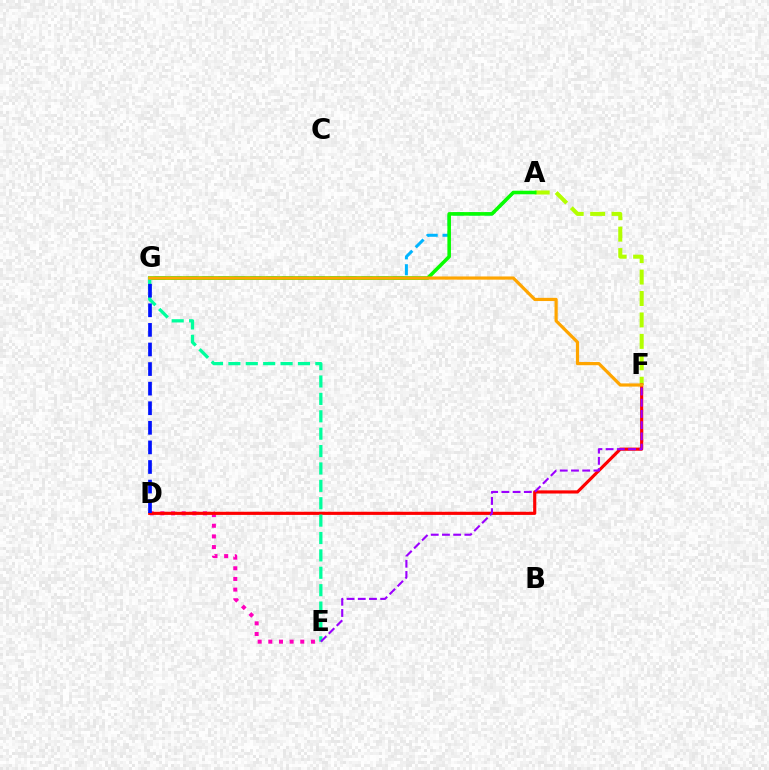{('D', 'E'): [{'color': '#ff00bd', 'line_style': 'dotted', 'thickness': 2.89}], ('A', 'G'): [{'color': '#00b5ff', 'line_style': 'dashed', 'thickness': 2.16}, {'color': '#08ff00', 'line_style': 'solid', 'thickness': 2.57}], ('A', 'F'): [{'color': '#b3ff00', 'line_style': 'dashed', 'thickness': 2.91}], ('D', 'F'): [{'color': '#ff0000', 'line_style': 'solid', 'thickness': 2.27}], ('E', 'G'): [{'color': '#00ff9d', 'line_style': 'dashed', 'thickness': 2.36}], ('F', 'G'): [{'color': '#ffa500', 'line_style': 'solid', 'thickness': 2.3}], ('D', 'G'): [{'color': '#0010ff', 'line_style': 'dashed', 'thickness': 2.66}], ('E', 'F'): [{'color': '#9b00ff', 'line_style': 'dashed', 'thickness': 1.52}]}